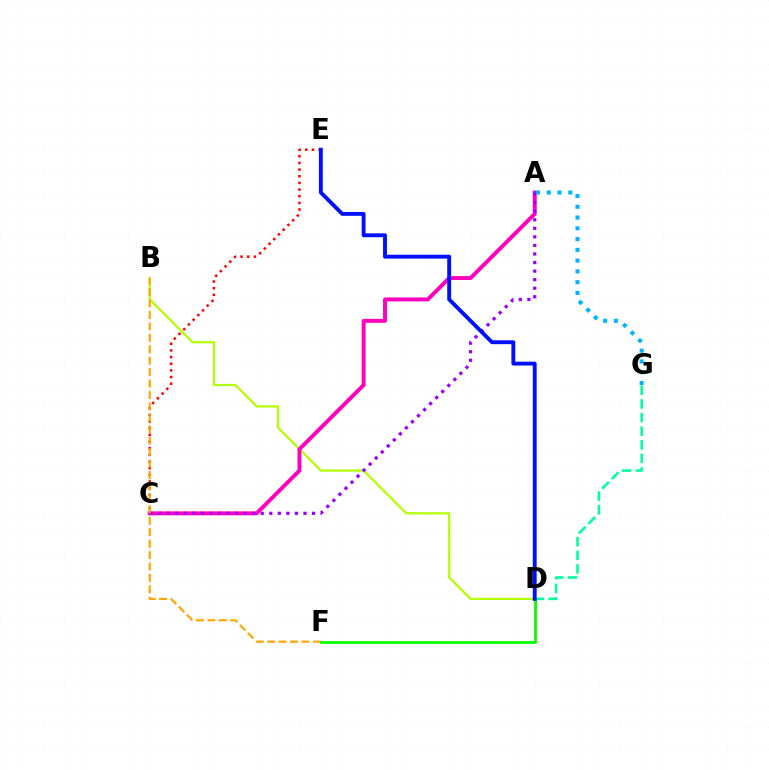{('C', 'E'): [{'color': '#ff0000', 'line_style': 'dotted', 'thickness': 1.81}], ('D', 'G'): [{'color': '#00ff9d', 'line_style': 'dashed', 'thickness': 1.85}], ('B', 'D'): [{'color': '#b3ff00', 'line_style': 'solid', 'thickness': 1.6}], ('A', 'C'): [{'color': '#ff00bd', 'line_style': 'solid', 'thickness': 2.83}, {'color': '#9b00ff', 'line_style': 'dotted', 'thickness': 2.32}], ('B', 'F'): [{'color': '#ffa500', 'line_style': 'dashed', 'thickness': 1.55}], ('D', 'F'): [{'color': '#08ff00', 'line_style': 'solid', 'thickness': 2.03}], ('A', 'G'): [{'color': '#00b5ff', 'line_style': 'dotted', 'thickness': 2.92}], ('D', 'E'): [{'color': '#0010ff', 'line_style': 'solid', 'thickness': 2.79}]}